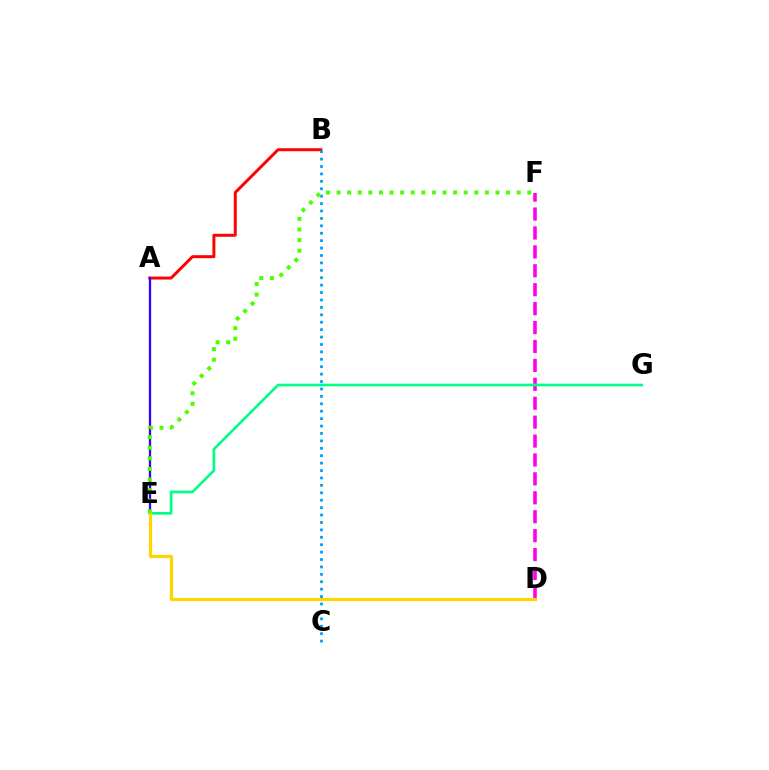{('A', 'B'): [{'color': '#ff0000', 'line_style': 'solid', 'thickness': 2.14}], ('D', 'F'): [{'color': '#ff00ed', 'line_style': 'dashed', 'thickness': 2.57}], ('A', 'E'): [{'color': '#3700ff', 'line_style': 'solid', 'thickness': 1.65}], ('E', 'G'): [{'color': '#00ff86', 'line_style': 'solid', 'thickness': 1.93}], ('D', 'E'): [{'color': '#ffd500', 'line_style': 'solid', 'thickness': 2.33}], ('B', 'C'): [{'color': '#009eff', 'line_style': 'dotted', 'thickness': 2.01}], ('E', 'F'): [{'color': '#4fff00', 'line_style': 'dotted', 'thickness': 2.88}]}